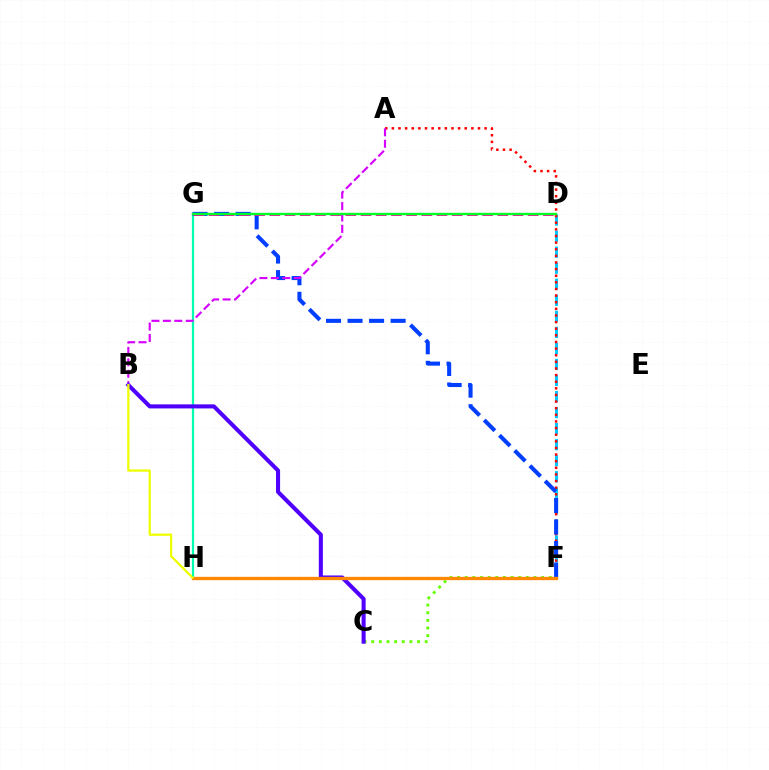{('D', 'F'): [{'color': '#00c7ff', 'line_style': 'dashed', 'thickness': 2.18}], ('A', 'F'): [{'color': '#ff0000', 'line_style': 'dotted', 'thickness': 1.8}], ('C', 'F'): [{'color': '#66ff00', 'line_style': 'dotted', 'thickness': 2.08}], ('G', 'H'): [{'color': '#00ffaf', 'line_style': 'solid', 'thickness': 1.63}], ('F', 'G'): [{'color': '#003fff', 'line_style': 'dashed', 'thickness': 2.93}], ('A', 'B'): [{'color': '#d600ff', 'line_style': 'dashed', 'thickness': 1.55}], ('D', 'G'): [{'color': '#ff00a0', 'line_style': 'dashed', 'thickness': 2.06}, {'color': '#00ff27', 'line_style': 'solid', 'thickness': 1.72}], ('B', 'C'): [{'color': '#4f00ff', 'line_style': 'solid', 'thickness': 2.92}], ('F', 'H'): [{'color': '#ff8800', 'line_style': 'solid', 'thickness': 2.38}], ('B', 'H'): [{'color': '#eeff00', 'line_style': 'solid', 'thickness': 1.63}]}